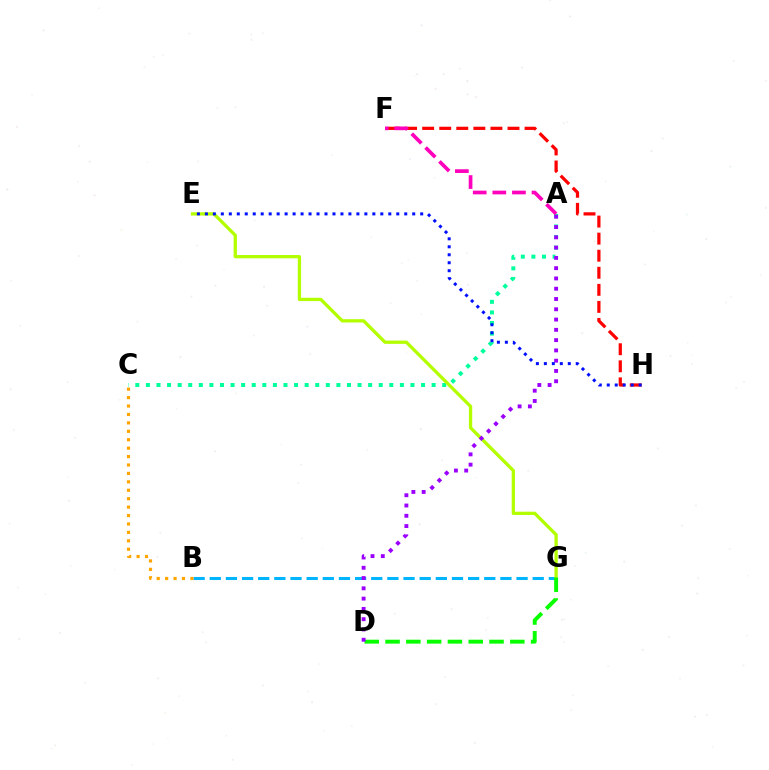{('B', 'G'): [{'color': '#00b5ff', 'line_style': 'dashed', 'thickness': 2.19}], ('A', 'C'): [{'color': '#00ff9d', 'line_style': 'dotted', 'thickness': 2.88}], ('B', 'C'): [{'color': '#ffa500', 'line_style': 'dotted', 'thickness': 2.29}], ('E', 'G'): [{'color': '#b3ff00', 'line_style': 'solid', 'thickness': 2.37}], ('D', 'G'): [{'color': '#08ff00', 'line_style': 'dashed', 'thickness': 2.82}], ('A', 'D'): [{'color': '#9b00ff', 'line_style': 'dotted', 'thickness': 2.79}], ('F', 'H'): [{'color': '#ff0000', 'line_style': 'dashed', 'thickness': 2.32}], ('E', 'H'): [{'color': '#0010ff', 'line_style': 'dotted', 'thickness': 2.17}], ('A', 'F'): [{'color': '#ff00bd', 'line_style': 'dashed', 'thickness': 2.66}]}